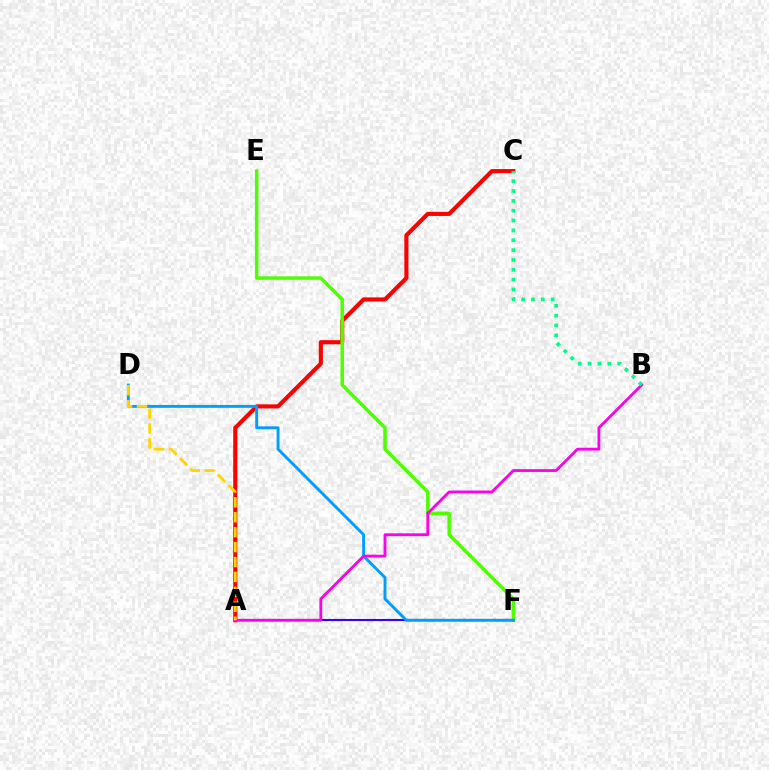{('A', 'C'): [{'color': '#ff0000', 'line_style': 'solid', 'thickness': 2.96}], ('E', 'F'): [{'color': '#4fff00', 'line_style': 'solid', 'thickness': 2.5}], ('A', 'F'): [{'color': '#3700ff', 'line_style': 'solid', 'thickness': 1.51}], ('D', 'F'): [{'color': '#009eff', 'line_style': 'solid', 'thickness': 2.08}], ('A', 'B'): [{'color': '#ff00ed', 'line_style': 'solid', 'thickness': 2.04}], ('A', 'D'): [{'color': '#ffd500', 'line_style': 'dashed', 'thickness': 2.03}], ('B', 'C'): [{'color': '#00ff86', 'line_style': 'dotted', 'thickness': 2.68}]}